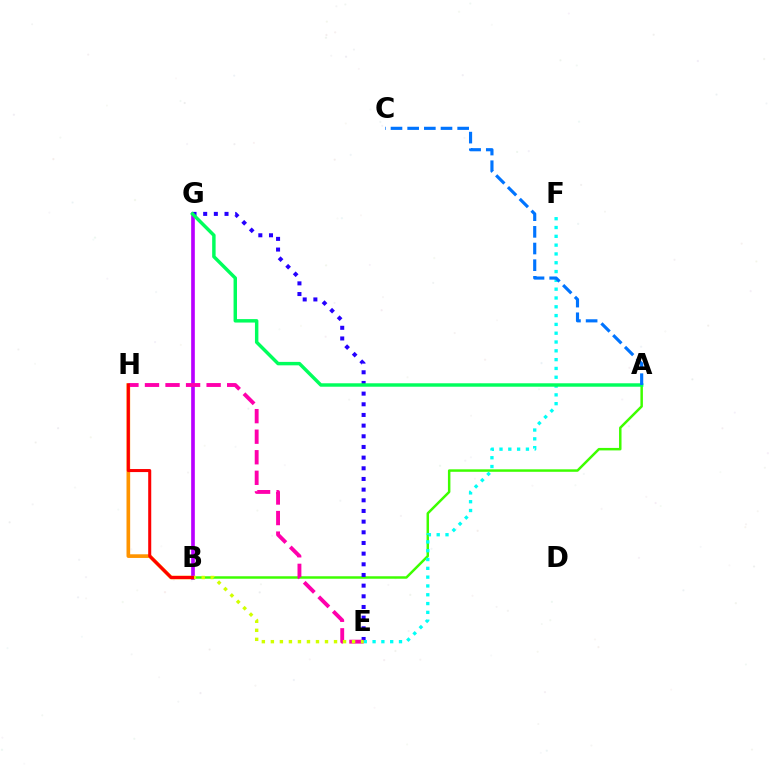{('B', 'H'): [{'color': '#ff9400', 'line_style': 'solid', 'thickness': 2.63}, {'color': '#ff0000', 'line_style': 'solid', 'thickness': 2.19}], ('B', 'G'): [{'color': '#b900ff', 'line_style': 'solid', 'thickness': 2.63}], ('A', 'B'): [{'color': '#3dff00', 'line_style': 'solid', 'thickness': 1.79}], ('E', 'G'): [{'color': '#2500ff', 'line_style': 'dotted', 'thickness': 2.9}], ('E', 'F'): [{'color': '#00fff6', 'line_style': 'dotted', 'thickness': 2.39}], ('A', 'G'): [{'color': '#00ff5c', 'line_style': 'solid', 'thickness': 2.48}], ('E', 'H'): [{'color': '#ff00ac', 'line_style': 'dashed', 'thickness': 2.79}], ('B', 'E'): [{'color': '#d1ff00', 'line_style': 'dotted', 'thickness': 2.45}], ('A', 'C'): [{'color': '#0074ff', 'line_style': 'dashed', 'thickness': 2.26}]}